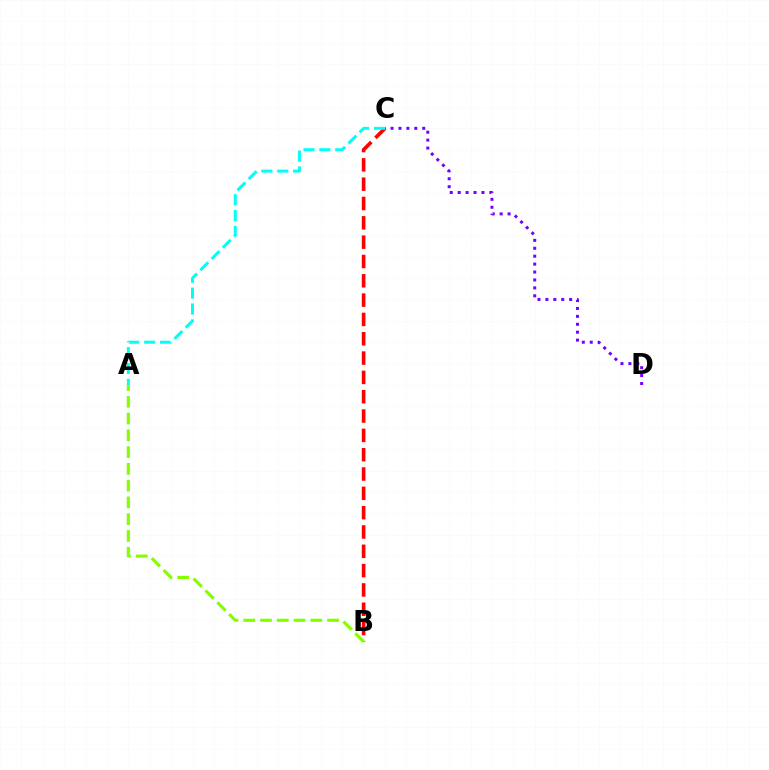{('B', 'C'): [{'color': '#ff0000', 'line_style': 'dashed', 'thickness': 2.62}], ('A', 'C'): [{'color': '#00fff6', 'line_style': 'dashed', 'thickness': 2.16}], ('C', 'D'): [{'color': '#7200ff', 'line_style': 'dotted', 'thickness': 2.15}], ('A', 'B'): [{'color': '#84ff00', 'line_style': 'dashed', 'thickness': 2.28}]}